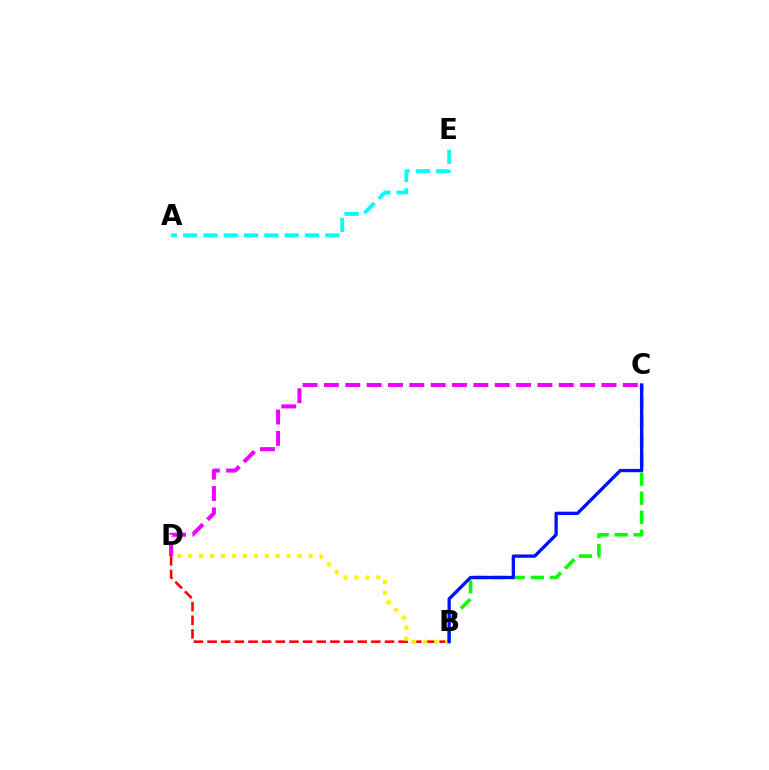{('B', 'D'): [{'color': '#ff0000', 'line_style': 'dashed', 'thickness': 1.85}, {'color': '#fcf500', 'line_style': 'dotted', 'thickness': 2.97}], ('B', 'C'): [{'color': '#08ff00', 'line_style': 'dashed', 'thickness': 2.58}, {'color': '#0010ff', 'line_style': 'solid', 'thickness': 2.38}], ('A', 'E'): [{'color': '#00fff6', 'line_style': 'dashed', 'thickness': 2.76}], ('C', 'D'): [{'color': '#ee00ff', 'line_style': 'dashed', 'thickness': 2.9}]}